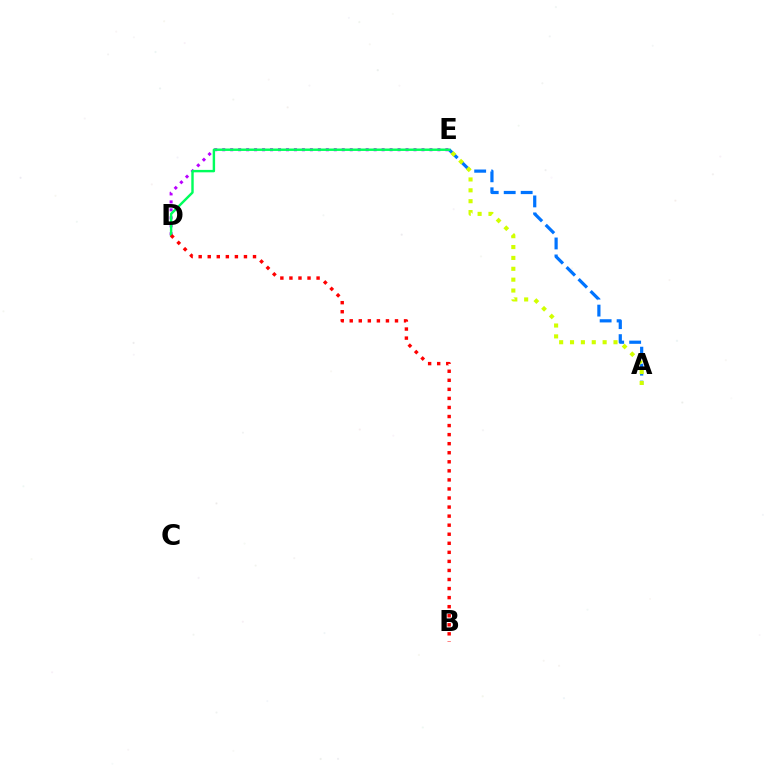{('D', 'E'): [{'color': '#b900ff', 'line_style': 'dotted', 'thickness': 2.17}, {'color': '#00ff5c', 'line_style': 'solid', 'thickness': 1.75}], ('A', 'E'): [{'color': '#0074ff', 'line_style': 'dashed', 'thickness': 2.31}, {'color': '#d1ff00', 'line_style': 'dotted', 'thickness': 2.95}], ('B', 'D'): [{'color': '#ff0000', 'line_style': 'dotted', 'thickness': 2.46}]}